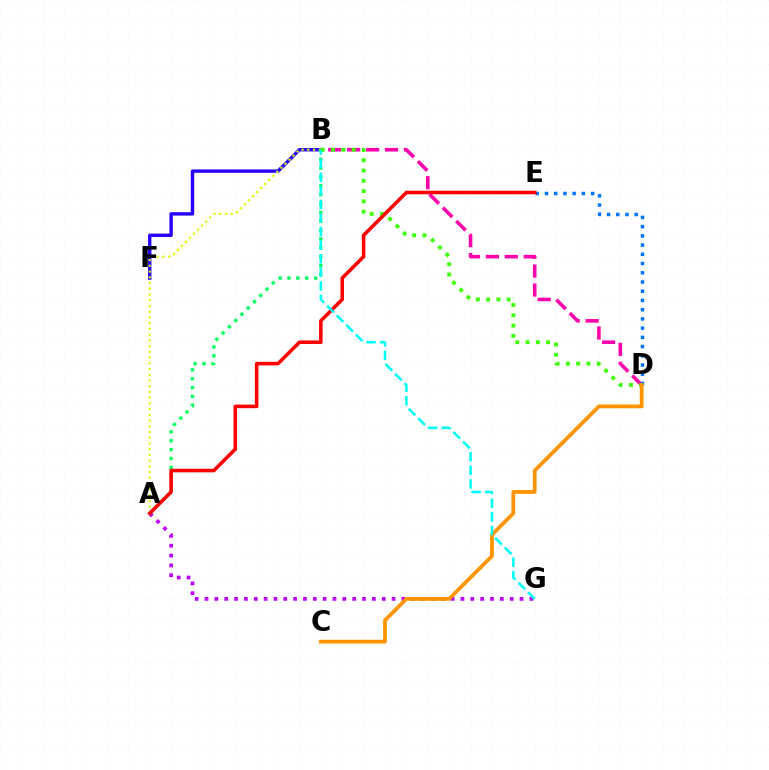{('B', 'F'): [{'color': '#2500ff', 'line_style': 'solid', 'thickness': 2.45}], ('B', 'D'): [{'color': '#ff00ac', 'line_style': 'dashed', 'thickness': 2.57}, {'color': '#3dff00', 'line_style': 'dotted', 'thickness': 2.79}], ('A', 'B'): [{'color': '#d1ff00', 'line_style': 'dotted', 'thickness': 1.56}, {'color': '#00ff5c', 'line_style': 'dotted', 'thickness': 2.41}], ('A', 'G'): [{'color': '#b900ff', 'line_style': 'dotted', 'thickness': 2.67}], ('D', 'E'): [{'color': '#0074ff', 'line_style': 'dotted', 'thickness': 2.51}], ('C', 'D'): [{'color': '#ff9400', 'line_style': 'solid', 'thickness': 2.73}], ('A', 'E'): [{'color': '#ff0000', 'line_style': 'solid', 'thickness': 2.57}], ('B', 'G'): [{'color': '#00fff6', 'line_style': 'dashed', 'thickness': 1.84}]}